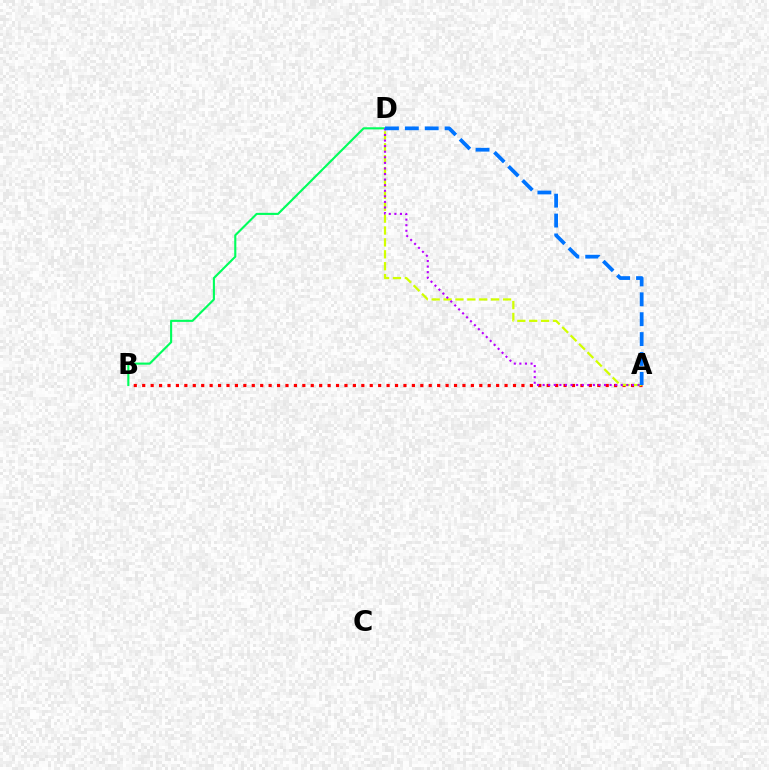{('A', 'B'): [{'color': '#ff0000', 'line_style': 'dotted', 'thickness': 2.29}], ('A', 'D'): [{'color': '#d1ff00', 'line_style': 'dashed', 'thickness': 1.62}, {'color': '#b900ff', 'line_style': 'dotted', 'thickness': 1.52}, {'color': '#0074ff', 'line_style': 'dashed', 'thickness': 2.7}], ('B', 'D'): [{'color': '#00ff5c', 'line_style': 'solid', 'thickness': 1.52}]}